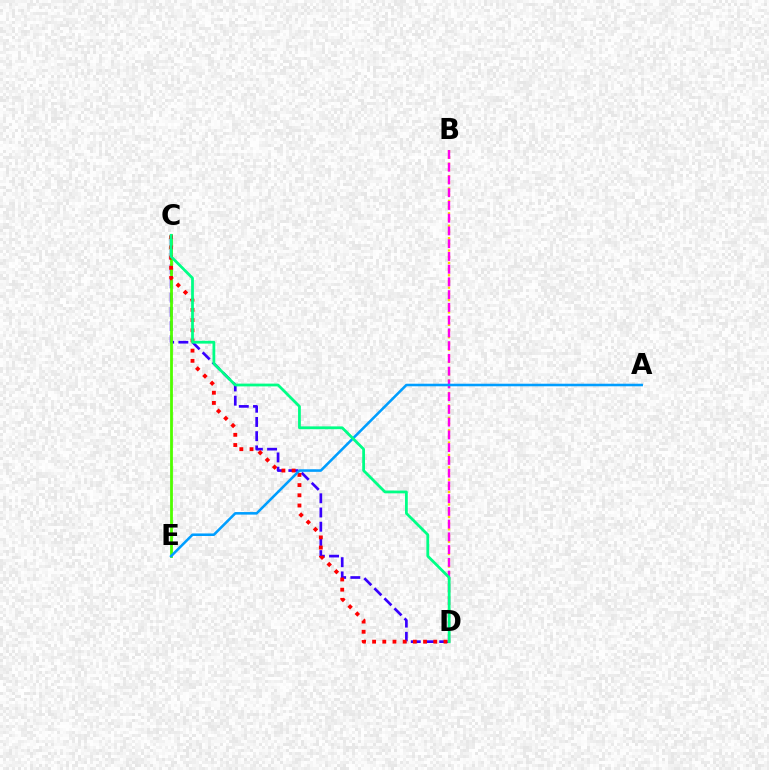{('C', 'D'): [{'color': '#3700ff', 'line_style': 'dashed', 'thickness': 1.93}, {'color': '#ff0000', 'line_style': 'dotted', 'thickness': 2.77}, {'color': '#00ff86', 'line_style': 'solid', 'thickness': 2.0}], ('C', 'E'): [{'color': '#4fff00', 'line_style': 'solid', 'thickness': 2.01}], ('B', 'D'): [{'color': '#ffd500', 'line_style': 'dotted', 'thickness': 1.68}, {'color': '#ff00ed', 'line_style': 'dashed', 'thickness': 1.73}], ('A', 'E'): [{'color': '#009eff', 'line_style': 'solid', 'thickness': 1.85}]}